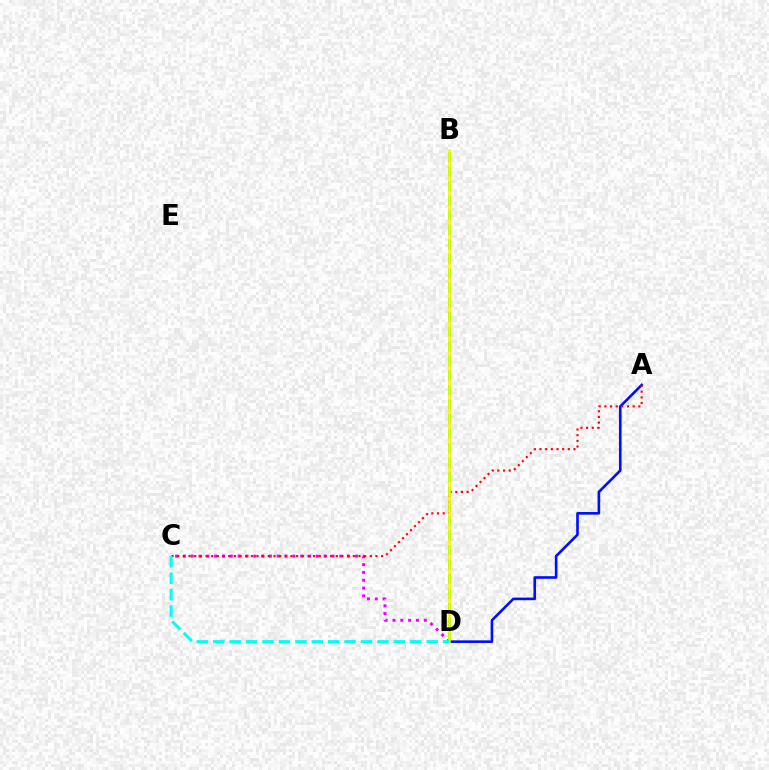{('B', 'D'): [{'color': '#08ff00', 'line_style': 'dashed', 'thickness': 1.98}, {'color': '#fcf500', 'line_style': 'solid', 'thickness': 1.83}], ('A', 'D'): [{'color': '#0010ff', 'line_style': 'solid', 'thickness': 1.9}], ('C', 'D'): [{'color': '#ee00ff', 'line_style': 'dotted', 'thickness': 2.13}, {'color': '#00fff6', 'line_style': 'dashed', 'thickness': 2.23}], ('A', 'C'): [{'color': '#ff0000', 'line_style': 'dotted', 'thickness': 1.54}]}